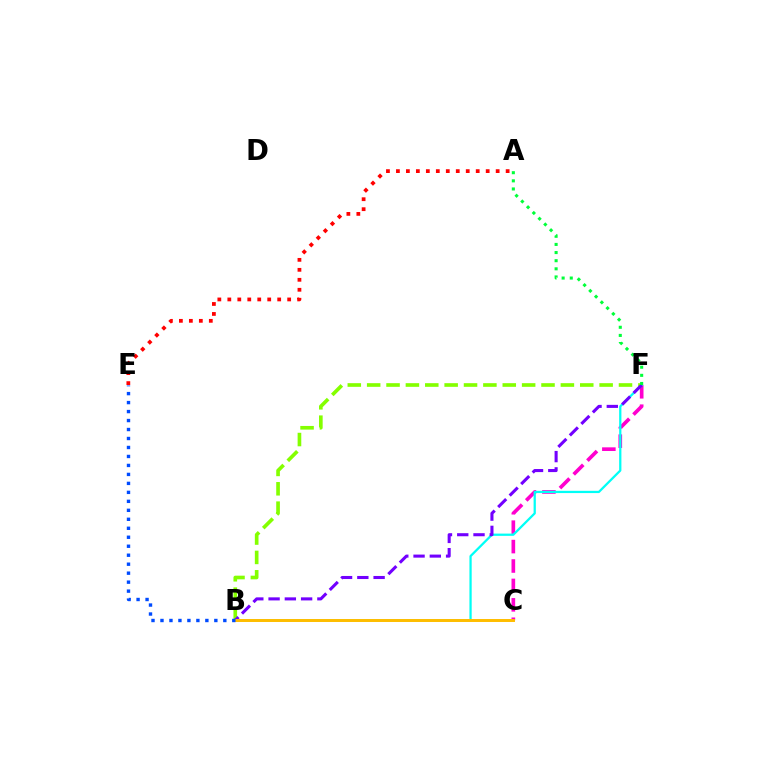{('B', 'F'): [{'color': '#84ff00', 'line_style': 'dashed', 'thickness': 2.63}, {'color': '#00fff6', 'line_style': 'solid', 'thickness': 1.62}, {'color': '#7200ff', 'line_style': 'dashed', 'thickness': 2.21}], ('A', 'E'): [{'color': '#ff0000', 'line_style': 'dotted', 'thickness': 2.71}], ('C', 'F'): [{'color': '#ff00cf', 'line_style': 'dashed', 'thickness': 2.64}], ('B', 'C'): [{'color': '#ffbd00', 'line_style': 'solid', 'thickness': 2.14}], ('B', 'E'): [{'color': '#004bff', 'line_style': 'dotted', 'thickness': 2.44}], ('A', 'F'): [{'color': '#00ff39', 'line_style': 'dotted', 'thickness': 2.21}]}